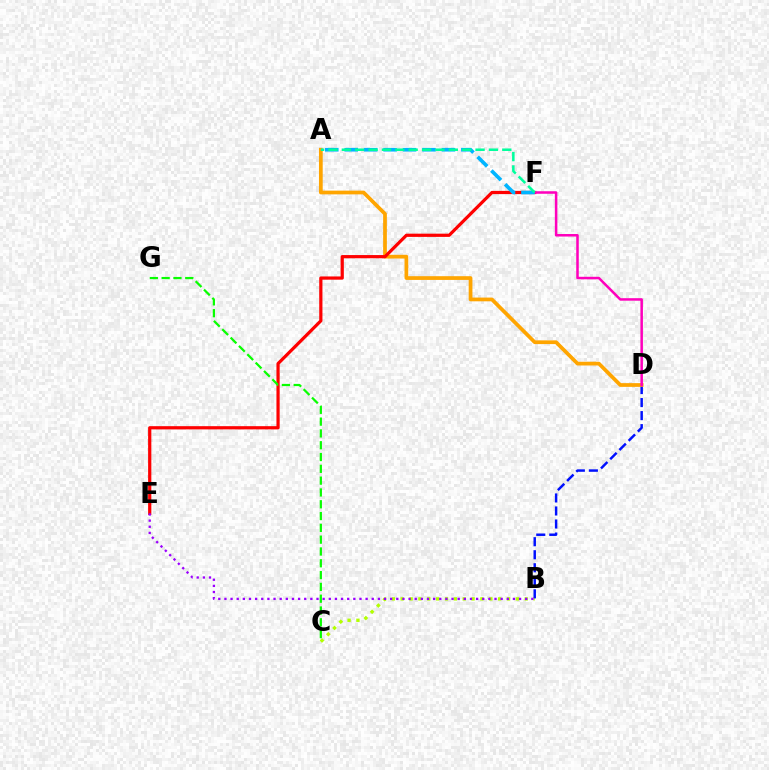{('B', 'C'): [{'color': '#b3ff00', 'line_style': 'dotted', 'thickness': 2.41}], ('B', 'D'): [{'color': '#0010ff', 'line_style': 'dashed', 'thickness': 1.77}], ('A', 'D'): [{'color': '#ffa500', 'line_style': 'solid', 'thickness': 2.69}], ('E', 'F'): [{'color': '#ff0000', 'line_style': 'solid', 'thickness': 2.32}], ('D', 'F'): [{'color': '#ff00bd', 'line_style': 'solid', 'thickness': 1.82}], ('B', 'E'): [{'color': '#9b00ff', 'line_style': 'dotted', 'thickness': 1.67}], ('A', 'F'): [{'color': '#00b5ff', 'line_style': 'dashed', 'thickness': 2.64}, {'color': '#00ff9d', 'line_style': 'dashed', 'thickness': 1.82}], ('C', 'G'): [{'color': '#08ff00', 'line_style': 'dashed', 'thickness': 1.6}]}